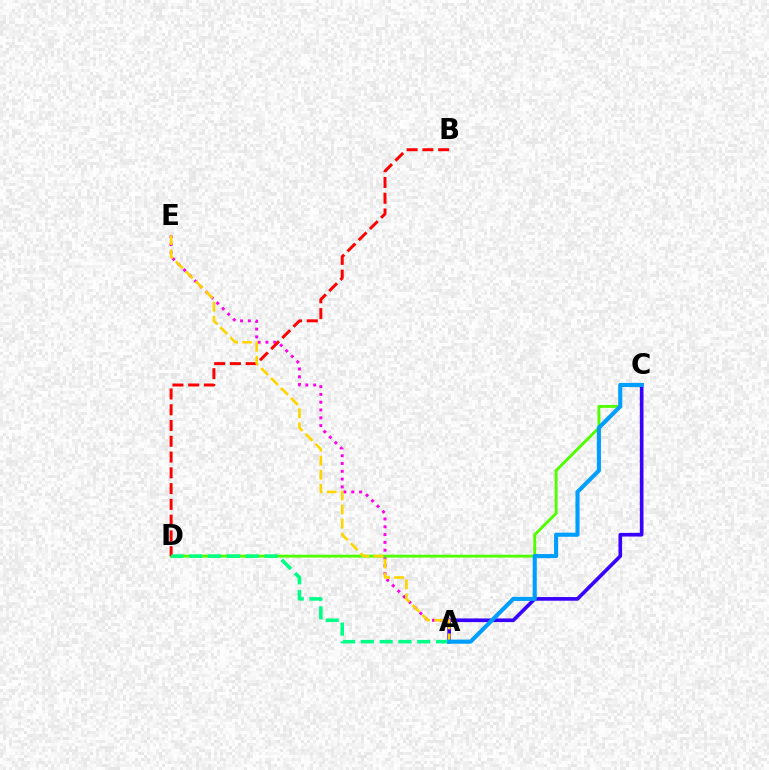{('A', 'C'): [{'color': '#3700ff', 'line_style': 'solid', 'thickness': 2.63}, {'color': '#009eff', 'line_style': 'solid', 'thickness': 2.95}], ('A', 'E'): [{'color': '#ff00ed', 'line_style': 'dotted', 'thickness': 2.12}, {'color': '#ffd500', 'line_style': 'dashed', 'thickness': 1.91}], ('C', 'D'): [{'color': '#4fff00', 'line_style': 'solid', 'thickness': 2.07}], ('B', 'D'): [{'color': '#ff0000', 'line_style': 'dashed', 'thickness': 2.14}], ('A', 'D'): [{'color': '#00ff86', 'line_style': 'dashed', 'thickness': 2.56}]}